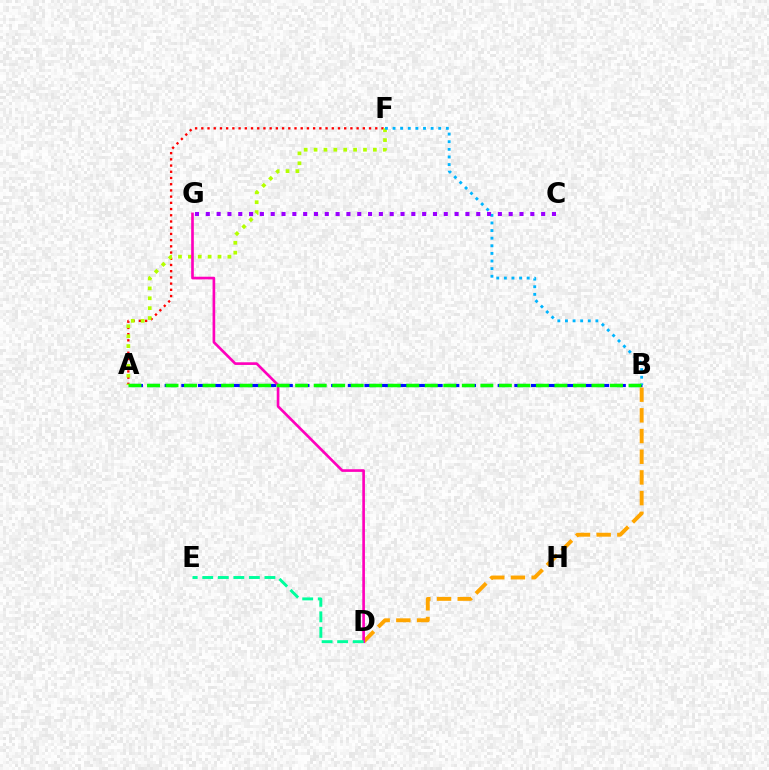{('A', 'F'): [{'color': '#ff0000', 'line_style': 'dotted', 'thickness': 1.69}, {'color': '#b3ff00', 'line_style': 'dotted', 'thickness': 2.69}], ('B', 'D'): [{'color': '#ffa500', 'line_style': 'dashed', 'thickness': 2.81}], ('A', 'B'): [{'color': '#0010ff', 'line_style': 'dashed', 'thickness': 2.26}, {'color': '#08ff00', 'line_style': 'dashed', 'thickness': 2.52}], ('D', 'G'): [{'color': '#ff00bd', 'line_style': 'solid', 'thickness': 1.91}], ('B', 'F'): [{'color': '#00b5ff', 'line_style': 'dotted', 'thickness': 2.07}], ('D', 'E'): [{'color': '#00ff9d', 'line_style': 'dashed', 'thickness': 2.11}], ('C', 'G'): [{'color': '#9b00ff', 'line_style': 'dotted', 'thickness': 2.94}]}